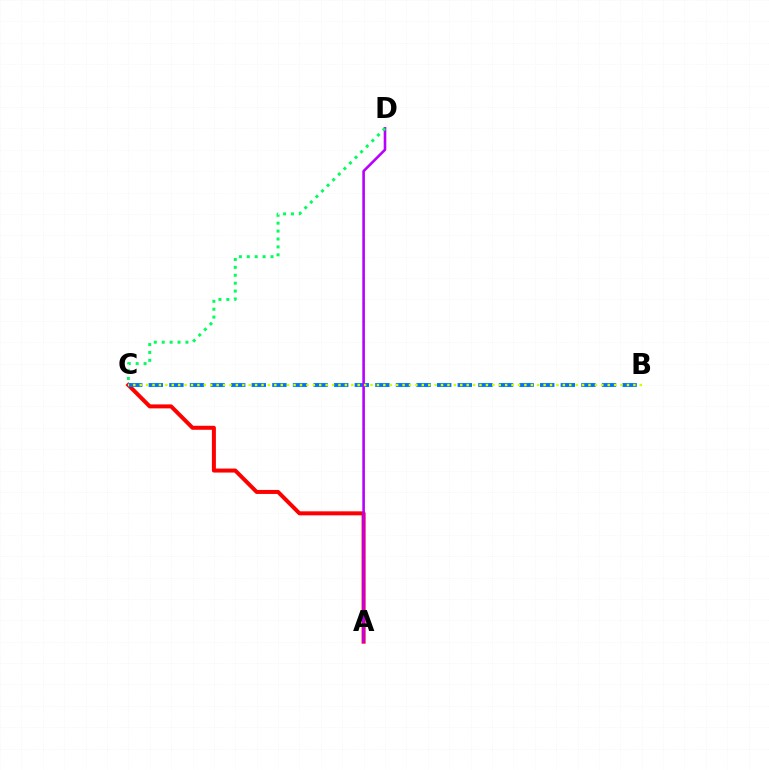{('A', 'C'): [{'color': '#ff0000', 'line_style': 'solid', 'thickness': 2.88}], ('B', 'C'): [{'color': '#0074ff', 'line_style': 'dashed', 'thickness': 2.8}, {'color': '#d1ff00', 'line_style': 'dotted', 'thickness': 1.74}], ('A', 'D'): [{'color': '#b900ff', 'line_style': 'solid', 'thickness': 1.87}], ('C', 'D'): [{'color': '#00ff5c', 'line_style': 'dotted', 'thickness': 2.15}]}